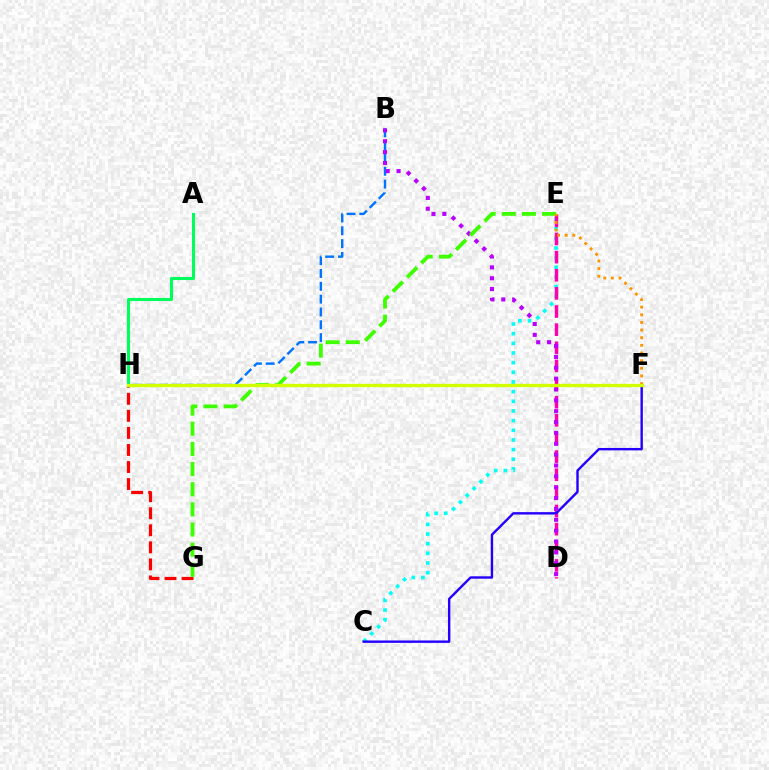{('A', 'H'): [{'color': '#00ff5c', 'line_style': 'solid', 'thickness': 2.23}], ('B', 'H'): [{'color': '#0074ff', 'line_style': 'dashed', 'thickness': 1.74}], ('C', 'E'): [{'color': '#00fff6', 'line_style': 'dotted', 'thickness': 2.63}], ('G', 'H'): [{'color': '#ff0000', 'line_style': 'dashed', 'thickness': 2.32}], ('D', 'E'): [{'color': '#ff00ac', 'line_style': 'dashed', 'thickness': 2.46}], ('C', 'F'): [{'color': '#2500ff', 'line_style': 'solid', 'thickness': 1.73}], ('B', 'D'): [{'color': '#b900ff', 'line_style': 'dotted', 'thickness': 2.95}], ('E', 'G'): [{'color': '#3dff00', 'line_style': 'dashed', 'thickness': 2.74}], ('E', 'F'): [{'color': '#ff9400', 'line_style': 'dotted', 'thickness': 2.08}], ('F', 'H'): [{'color': '#d1ff00', 'line_style': 'solid', 'thickness': 2.4}]}